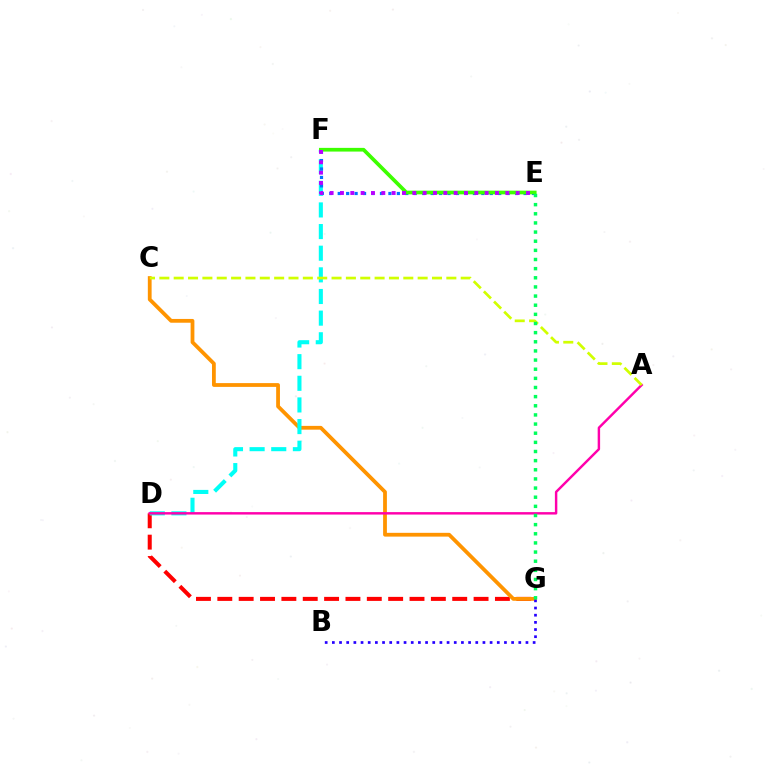{('D', 'G'): [{'color': '#ff0000', 'line_style': 'dashed', 'thickness': 2.9}], ('C', 'G'): [{'color': '#ff9400', 'line_style': 'solid', 'thickness': 2.72}], ('D', 'F'): [{'color': '#00fff6', 'line_style': 'dashed', 'thickness': 2.94}], ('E', 'F'): [{'color': '#0074ff', 'line_style': 'dotted', 'thickness': 2.3}, {'color': '#3dff00', 'line_style': 'solid', 'thickness': 2.66}, {'color': '#b900ff', 'line_style': 'dotted', 'thickness': 2.81}], ('A', 'D'): [{'color': '#ff00ac', 'line_style': 'solid', 'thickness': 1.76}], ('A', 'C'): [{'color': '#d1ff00', 'line_style': 'dashed', 'thickness': 1.95}], ('B', 'G'): [{'color': '#2500ff', 'line_style': 'dotted', 'thickness': 1.95}], ('E', 'G'): [{'color': '#00ff5c', 'line_style': 'dotted', 'thickness': 2.48}]}